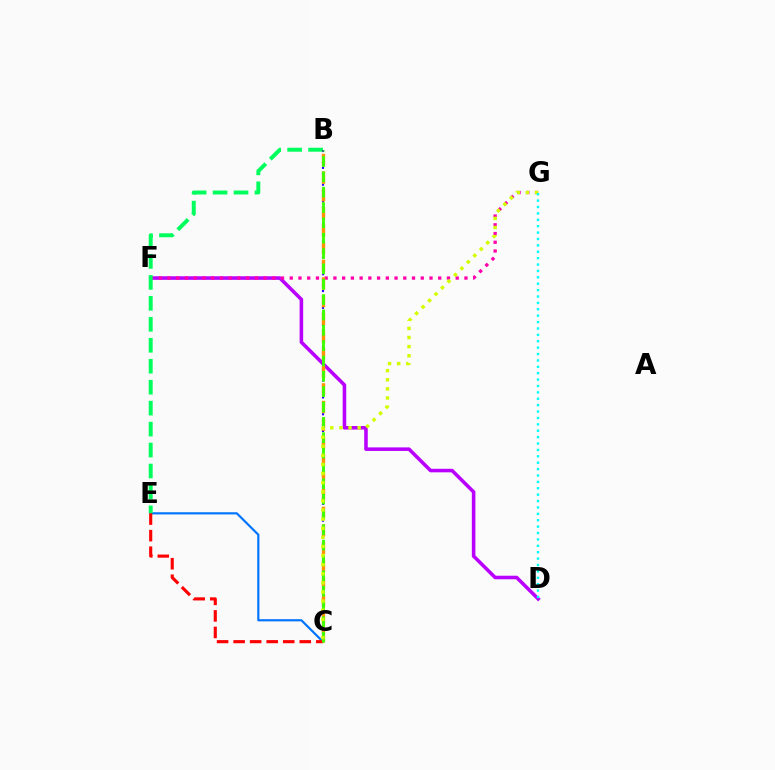{('D', 'F'): [{'color': '#b900ff', 'line_style': 'solid', 'thickness': 2.56}], ('F', 'G'): [{'color': '#ff00ac', 'line_style': 'dotted', 'thickness': 2.37}], ('C', 'E'): [{'color': '#0074ff', 'line_style': 'solid', 'thickness': 1.57}, {'color': '#ff0000', 'line_style': 'dashed', 'thickness': 2.25}], ('B', 'E'): [{'color': '#00ff5c', 'line_style': 'dashed', 'thickness': 2.85}], ('B', 'C'): [{'color': '#2500ff', 'line_style': 'dotted', 'thickness': 1.52}, {'color': '#ff9400', 'line_style': 'dashed', 'thickness': 2.4}, {'color': '#3dff00', 'line_style': 'dashed', 'thickness': 2.08}], ('C', 'G'): [{'color': '#d1ff00', 'line_style': 'dotted', 'thickness': 2.48}], ('D', 'G'): [{'color': '#00fff6', 'line_style': 'dotted', 'thickness': 1.74}]}